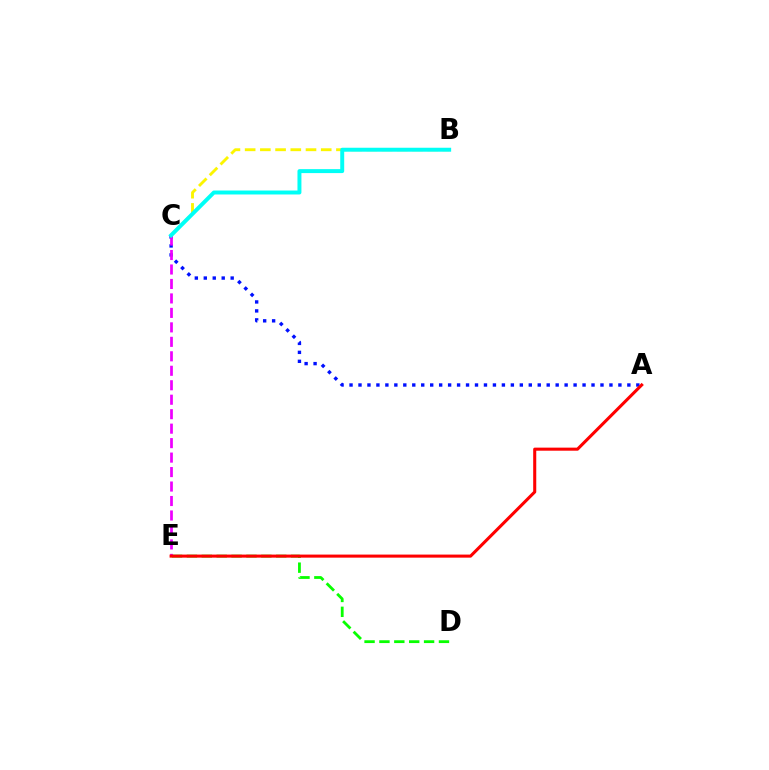{('A', 'C'): [{'color': '#0010ff', 'line_style': 'dotted', 'thickness': 2.44}], ('D', 'E'): [{'color': '#08ff00', 'line_style': 'dashed', 'thickness': 2.02}], ('C', 'E'): [{'color': '#ee00ff', 'line_style': 'dashed', 'thickness': 1.97}], ('B', 'C'): [{'color': '#fcf500', 'line_style': 'dashed', 'thickness': 2.07}, {'color': '#00fff6', 'line_style': 'solid', 'thickness': 2.85}], ('A', 'E'): [{'color': '#ff0000', 'line_style': 'solid', 'thickness': 2.21}]}